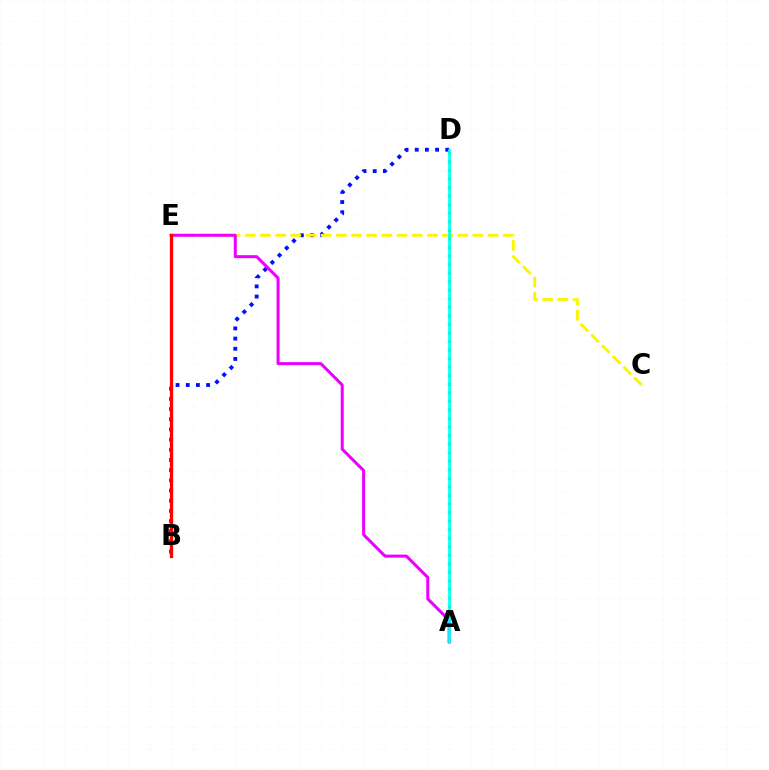{('B', 'D'): [{'color': '#0010ff', 'line_style': 'dotted', 'thickness': 2.77}], ('C', 'E'): [{'color': '#fcf500', 'line_style': 'dashed', 'thickness': 2.06}], ('A', 'D'): [{'color': '#08ff00', 'line_style': 'dotted', 'thickness': 2.32}, {'color': '#00fff6', 'line_style': 'solid', 'thickness': 1.93}], ('A', 'E'): [{'color': '#ee00ff', 'line_style': 'solid', 'thickness': 2.18}], ('B', 'E'): [{'color': '#ff0000', 'line_style': 'solid', 'thickness': 2.34}]}